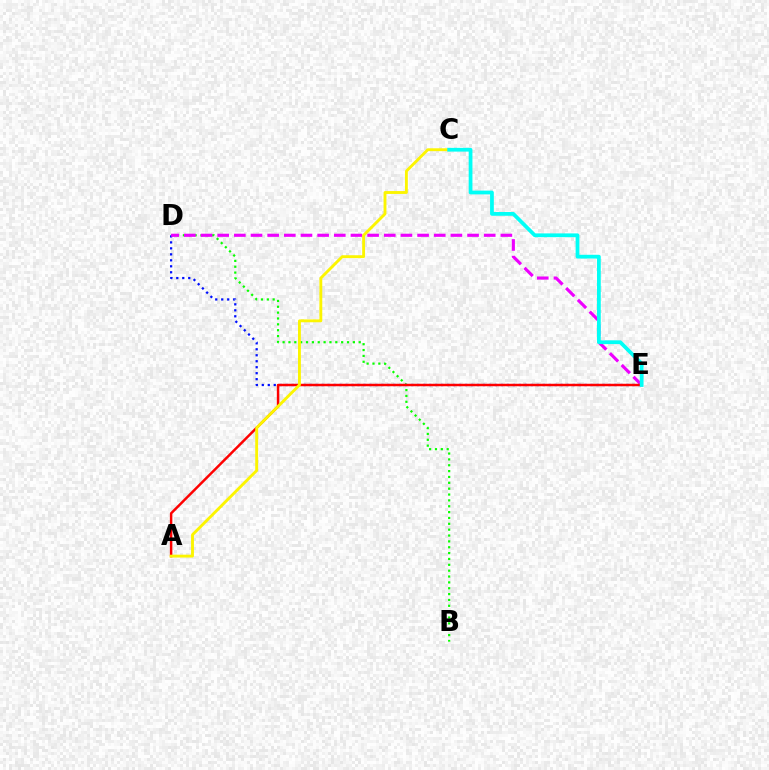{('B', 'D'): [{'color': '#08ff00', 'line_style': 'dotted', 'thickness': 1.59}], ('D', 'E'): [{'color': '#0010ff', 'line_style': 'dotted', 'thickness': 1.62}, {'color': '#ee00ff', 'line_style': 'dashed', 'thickness': 2.26}], ('A', 'E'): [{'color': '#ff0000', 'line_style': 'solid', 'thickness': 1.77}], ('A', 'C'): [{'color': '#fcf500', 'line_style': 'solid', 'thickness': 2.07}], ('C', 'E'): [{'color': '#00fff6', 'line_style': 'solid', 'thickness': 2.7}]}